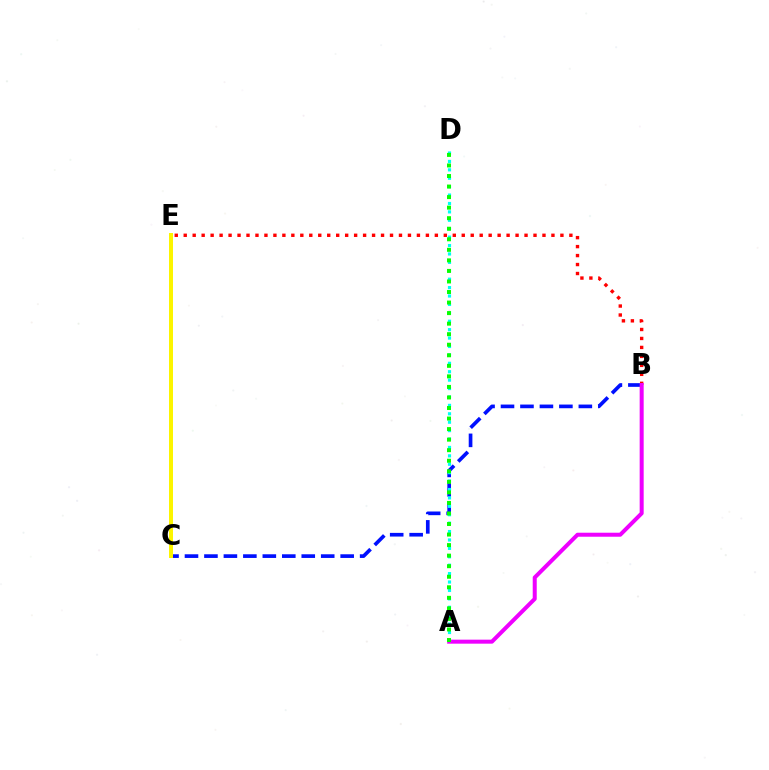{('B', 'C'): [{'color': '#0010ff', 'line_style': 'dashed', 'thickness': 2.64}], ('A', 'D'): [{'color': '#00fff6', 'line_style': 'dotted', 'thickness': 2.29}, {'color': '#08ff00', 'line_style': 'dotted', 'thickness': 2.87}], ('B', 'E'): [{'color': '#ff0000', 'line_style': 'dotted', 'thickness': 2.44}], ('A', 'B'): [{'color': '#ee00ff', 'line_style': 'solid', 'thickness': 2.89}], ('C', 'E'): [{'color': '#fcf500', 'line_style': 'solid', 'thickness': 2.88}]}